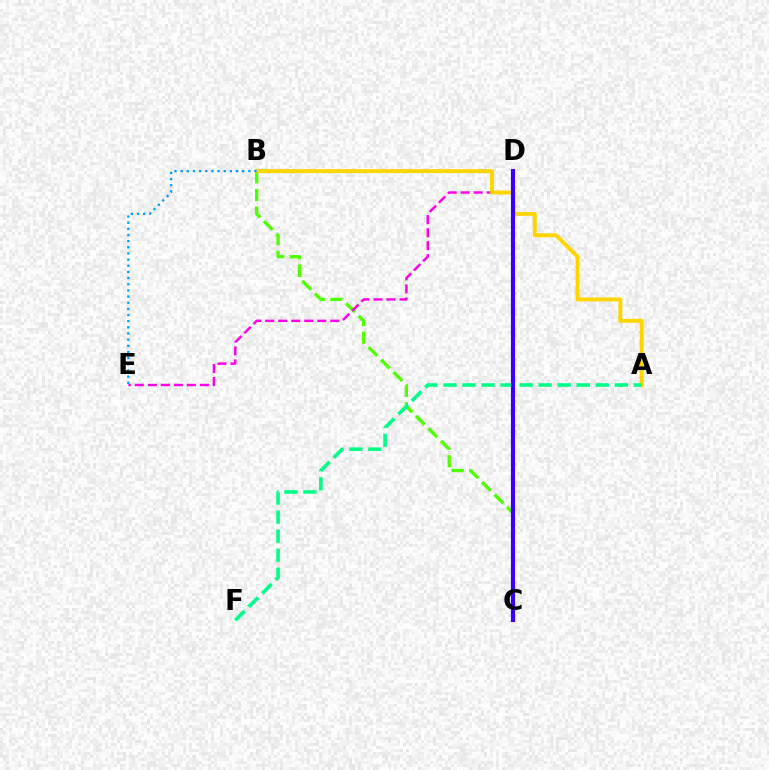{('B', 'C'): [{'color': '#4fff00', 'line_style': 'dashed', 'thickness': 2.4}], ('C', 'D'): [{'color': '#ff0000', 'line_style': 'solid', 'thickness': 2.6}, {'color': '#3700ff', 'line_style': 'solid', 'thickness': 2.99}], ('D', 'E'): [{'color': '#ff00ed', 'line_style': 'dashed', 'thickness': 1.77}], ('A', 'B'): [{'color': '#ffd500', 'line_style': 'solid', 'thickness': 2.83}], ('B', 'E'): [{'color': '#009eff', 'line_style': 'dotted', 'thickness': 1.67}], ('A', 'F'): [{'color': '#00ff86', 'line_style': 'dashed', 'thickness': 2.59}]}